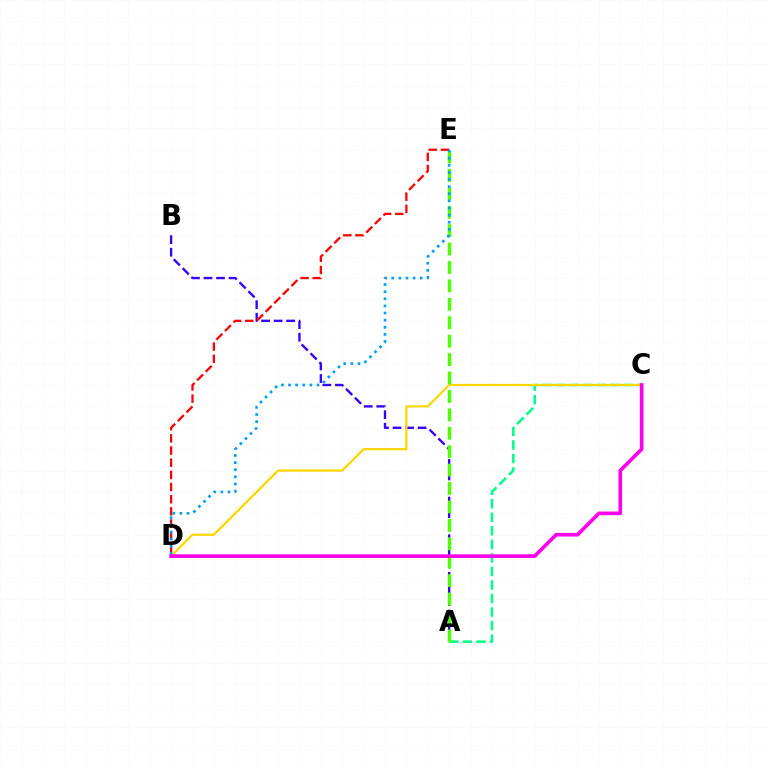{('A', 'B'): [{'color': '#3700ff', 'line_style': 'dashed', 'thickness': 1.7}], ('D', 'E'): [{'color': '#ff0000', 'line_style': 'dashed', 'thickness': 1.65}, {'color': '#009eff', 'line_style': 'dotted', 'thickness': 1.93}], ('A', 'C'): [{'color': '#00ff86', 'line_style': 'dashed', 'thickness': 1.84}], ('C', 'D'): [{'color': '#ffd500', 'line_style': 'solid', 'thickness': 1.61}, {'color': '#ff00ed', 'line_style': 'solid', 'thickness': 2.63}], ('A', 'E'): [{'color': '#4fff00', 'line_style': 'dashed', 'thickness': 2.5}]}